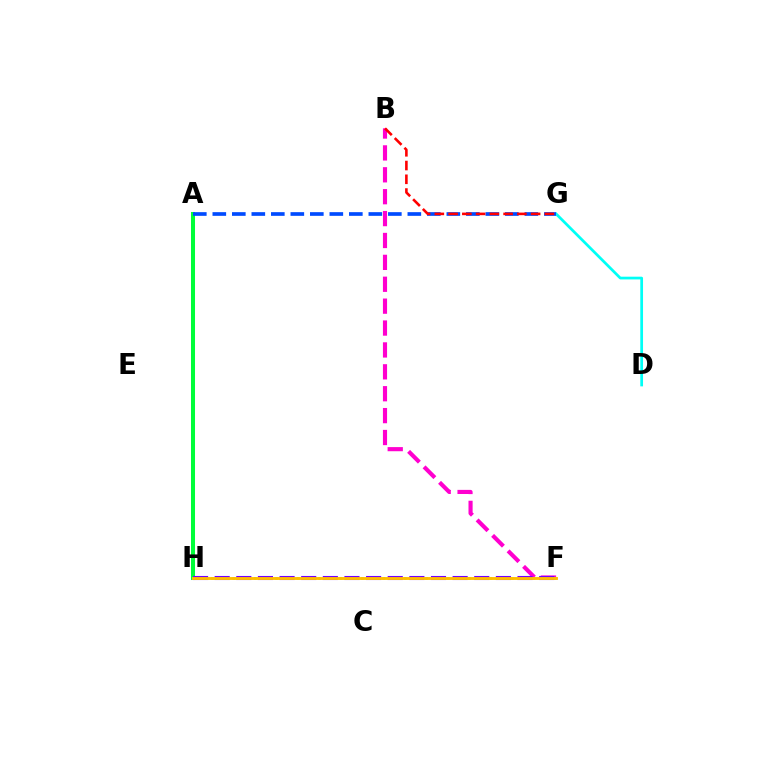{('B', 'F'): [{'color': '#ff00cf', 'line_style': 'dashed', 'thickness': 2.97}], ('D', 'G'): [{'color': '#00fff6', 'line_style': 'solid', 'thickness': 1.97}], ('F', 'H'): [{'color': '#84ff00', 'line_style': 'dotted', 'thickness': 1.94}, {'color': '#7200ff', 'line_style': 'dashed', 'thickness': 2.94}, {'color': '#ffbd00', 'line_style': 'solid', 'thickness': 2.07}], ('A', 'H'): [{'color': '#00ff39', 'line_style': 'solid', 'thickness': 2.9}], ('A', 'G'): [{'color': '#004bff', 'line_style': 'dashed', 'thickness': 2.65}], ('B', 'G'): [{'color': '#ff0000', 'line_style': 'dashed', 'thickness': 1.87}]}